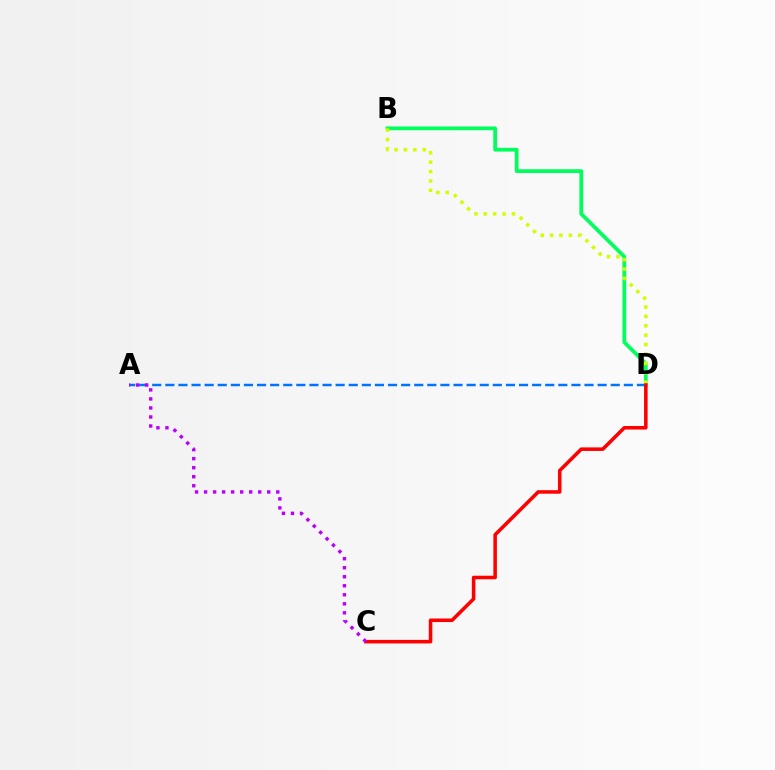{('B', 'D'): [{'color': '#00ff5c', 'line_style': 'solid', 'thickness': 2.69}, {'color': '#d1ff00', 'line_style': 'dotted', 'thickness': 2.55}], ('A', 'D'): [{'color': '#0074ff', 'line_style': 'dashed', 'thickness': 1.78}], ('C', 'D'): [{'color': '#ff0000', 'line_style': 'solid', 'thickness': 2.55}], ('A', 'C'): [{'color': '#b900ff', 'line_style': 'dotted', 'thickness': 2.45}]}